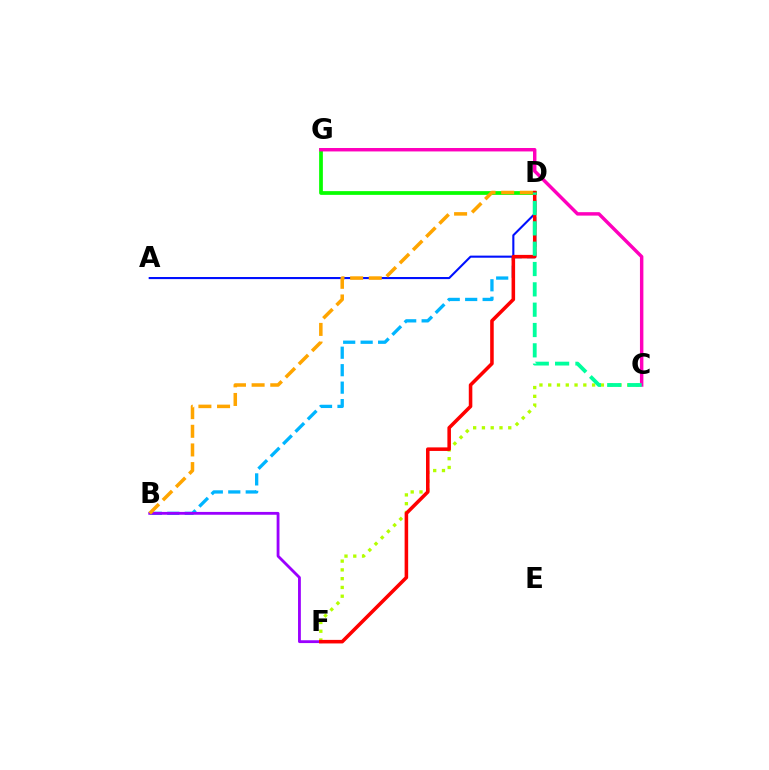{('B', 'D'): [{'color': '#00b5ff', 'line_style': 'dashed', 'thickness': 2.37}, {'color': '#ffa500', 'line_style': 'dashed', 'thickness': 2.53}], ('C', 'F'): [{'color': '#b3ff00', 'line_style': 'dotted', 'thickness': 2.38}], ('A', 'D'): [{'color': '#0010ff', 'line_style': 'solid', 'thickness': 1.51}], ('D', 'G'): [{'color': '#08ff00', 'line_style': 'solid', 'thickness': 2.69}], ('C', 'G'): [{'color': '#ff00bd', 'line_style': 'solid', 'thickness': 2.48}], ('B', 'F'): [{'color': '#9b00ff', 'line_style': 'solid', 'thickness': 2.03}], ('D', 'F'): [{'color': '#ff0000', 'line_style': 'solid', 'thickness': 2.55}], ('C', 'D'): [{'color': '#00ff9d', 'line_style': 'dashed', 'thickness': 2.76}]}